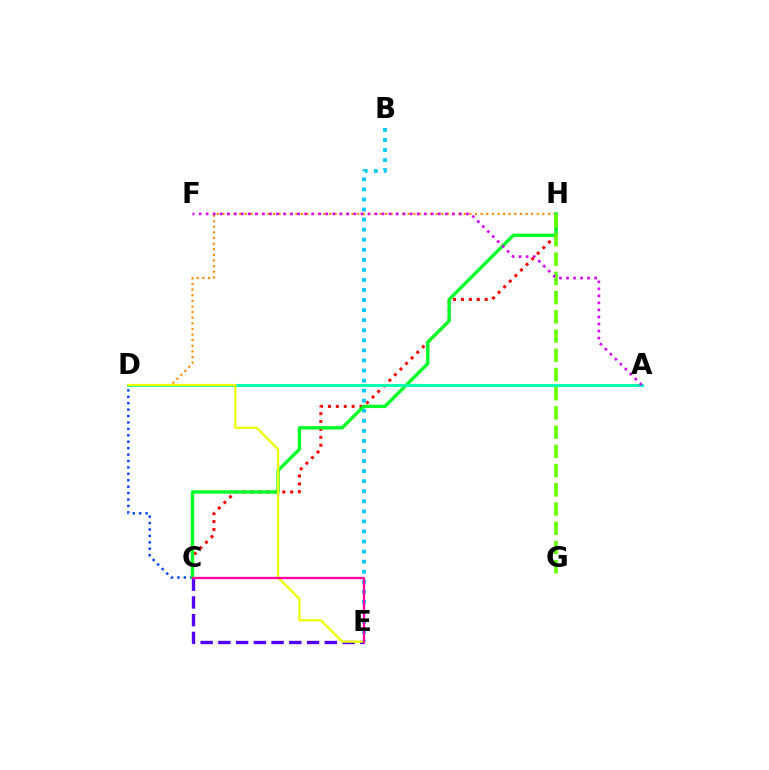{('B', 'E'): [{'color': '#00c7ff', 'line_style': 'dotted', 'thickness': 2.73}], ('D', 'H'): [{'color': '#ff8800', 'line_style': 'dotted', 'thickness': 1.53}], ('C', 'H'): [{'color': '#ff0000', 'line_style': 'dotted', 'thickness': 2.15}, {'color': '#00ff27', 'line_style': 'solid', 'thickness': 2.4}], ('C', 'D'): [{'color': '#003fff', 'line_style': 'dotted', 'thickness': 1.74}], ('A', 'D'): [{'color': '#00ffaf', 'line_style': 'solid', 'thickness': 2.06}], ('G', 'H'): [{'color': '#66ff00', 'line_style': 'dashed', 'thickness': 2.61}], ('C', 'E'): [{'color': '#4f00ff', 'line_style': 'dashed', 'thickness': 2.41}, {'color': '#ff00a0', 'line_style': 'solid', 'thickness': 1.67}], ('D', 'E'): [{'color': '#eeff00', 'line_style': 'solid', 'thickness': 1.6}], ('A', 'F'): [{'color': '#d600ff', 'line_style': 'dotted', 'thickness': 1.91}]}